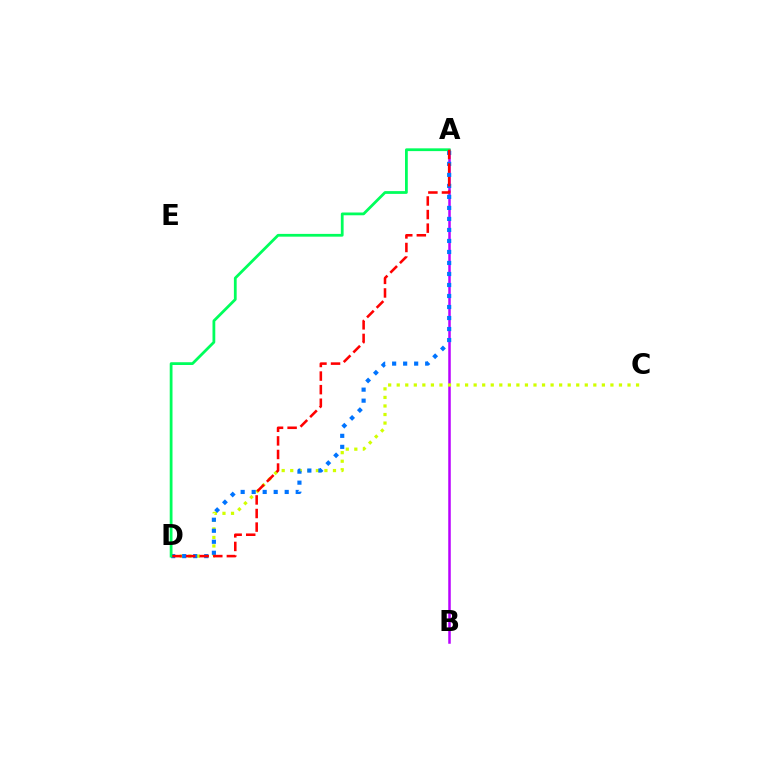{('A', 'B'): [{'color': '#b900ff', 'line_style': 'solid', 'thickness': 1.81}], ('C', 'D'): [{'color': '#d1ff00', 'line_style': 'dotted', 'thickness': 2.32}], ('A', 'D'): [{'color': '#0074ff', 'line_style': 'dotted', 'thickness': 2.99}, {'color': '#00ff5c', 'line_style': 'solid', 'thickness': 2.0}, {'color': '#ff0000', 'line_style': 'dashed', 'thickness': 1.84}]}